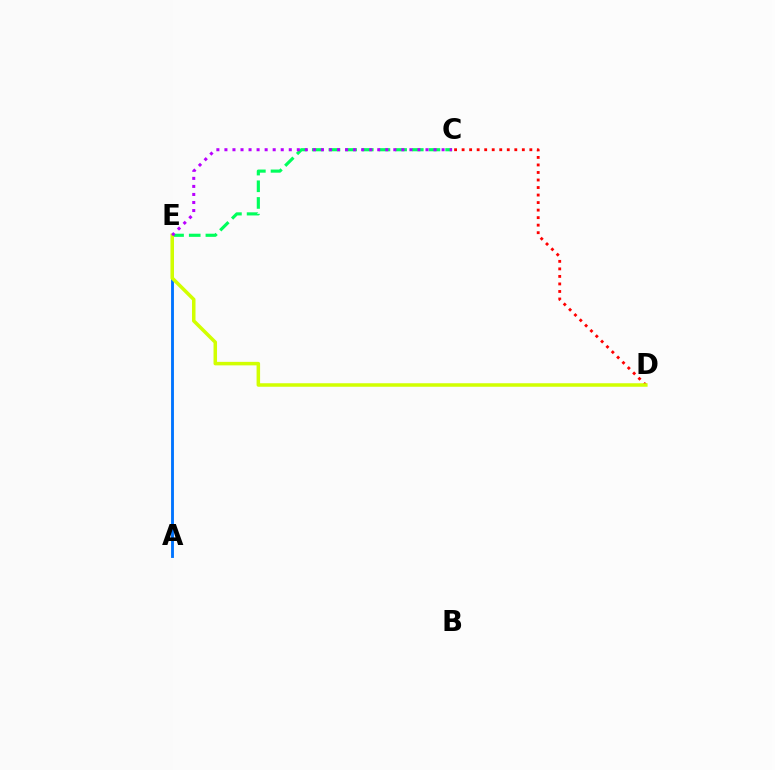{('C', 'D'): [{'color': '#ff0000', 'line_style': 'dotted', 'thickness': 2.04}], ('A', 'E'): [{'color': '#0074ff', 'line_style': 'solid', 'thickness': 2.06}], ('C', 'E'): [{'color': '#00ff5c', 'line_style': 'dashed', 'thickness': 2.27}, {'color': '#b900ff', 'line_style': 'dotted', 'thickness': 2.19}], ('D', 'E'): [{'color': '#d1ff00', 'line_style': 'solid', 'thickness': 2.53}]}